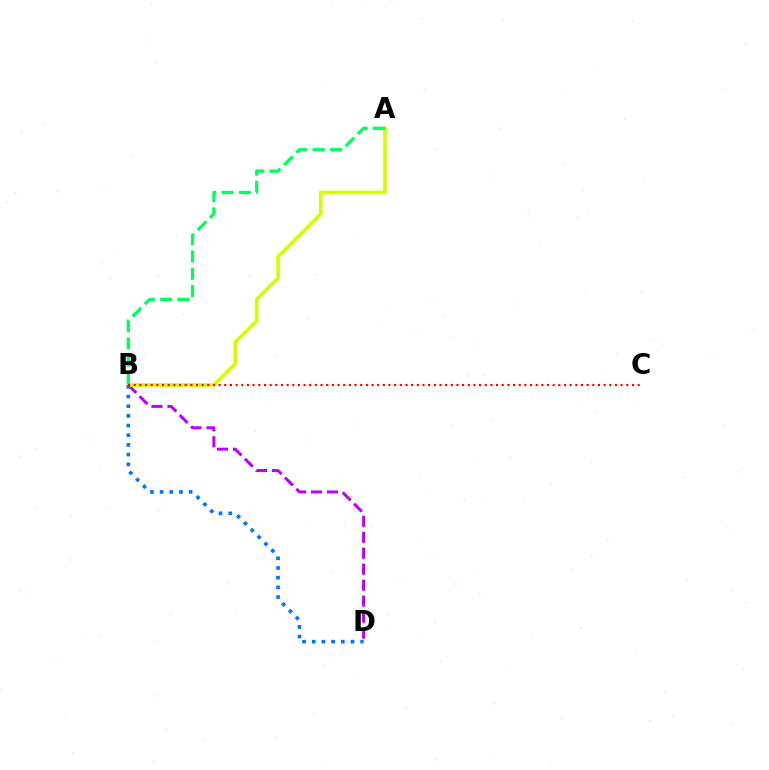{('B', 'D'): [{'color': '#b900ff', 'line_style': 'dashed', 'thickness': 2.17}, {'color': '#0074ff', 'line_style': 'dotted', 'thickness': 2.63}], ('A', 'B'): [{'color': '#d1ff00', 'line_style': 'solid', 'thickness': 2.61}, {'color': '#00ff5c', 'line_style': 'dashed', 'thickness': 2.35}], ('B', 'C'): [{'color': '#ff0000', 'line_style': 'dotted', 'thickness': 1.54}]}